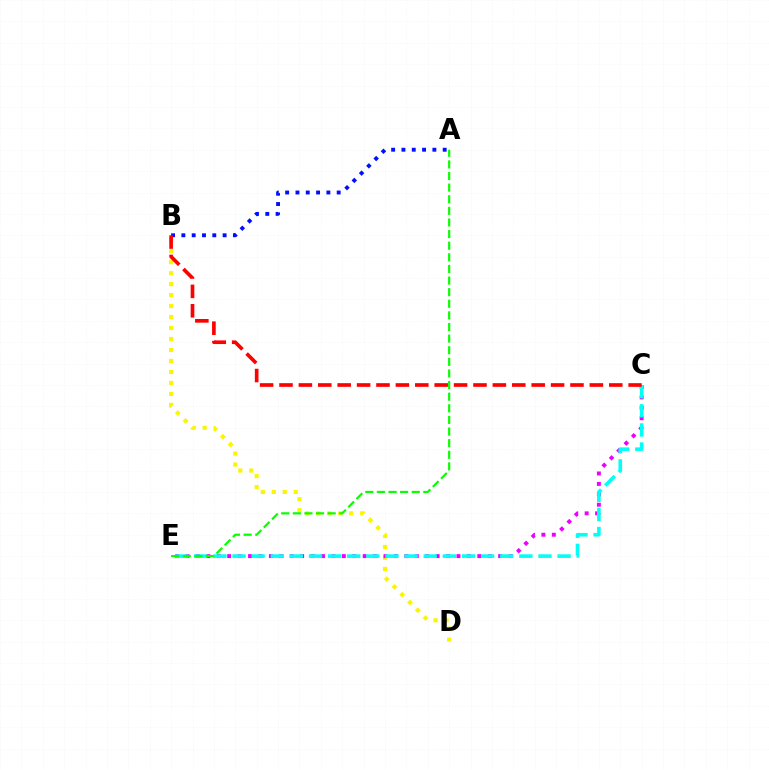{('B', 'D'): [{'color': '#fcf500', 'line_style': 'dotted', 'thickness': 2.98}], ('C', 'E'): [{'color': '#ee00ff', 'line_style': 'dotted', 'thickness': 2.83}, {'color': '#00fff6', 'line_style': 'dashed', 'thickness': 2.6}], ('A', 'B'): [{'color': '#0010ff', 'line_style': 'dotted', 'thickness': 2.8}], ('A', 'E'): [{'color': '#08ff00', 'line_style': 'dashed', 'thickness': 1.58}], ('B', 'C'): [{'color': '#ff0000', 'line_style': 'dashed', 'thickness': 2.64}]}